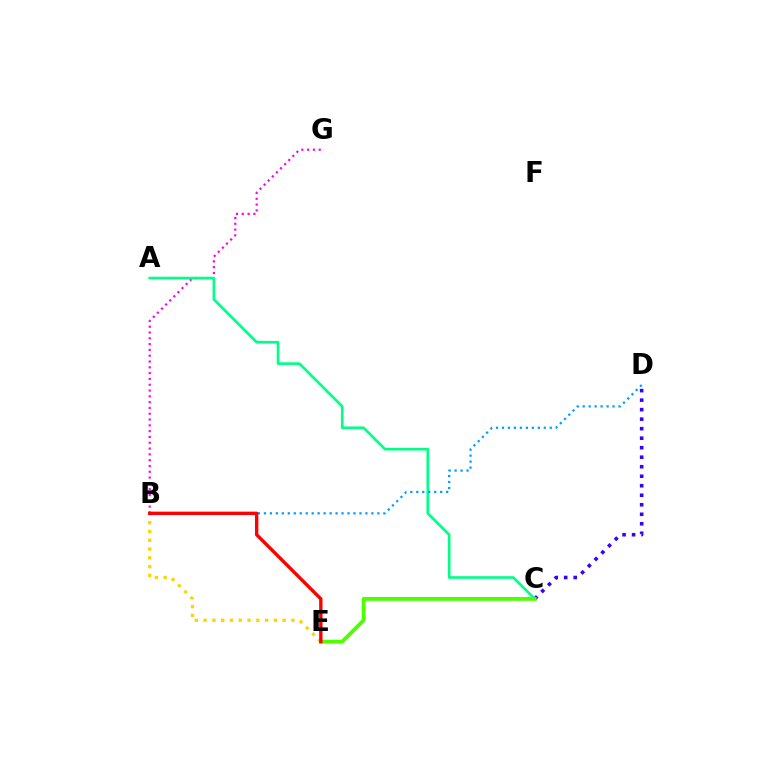{('B', 'G'): [{'color': '#ff00ed', 'line_style': 'dotted', 'thickness': 1.58}], ('A', 'C'): [{'color': '#00ff86', 'line_style': 'solid', 'thickness': 1.91}], ('B', 'D'): [{'color': '#009eff', 'line_style': 'dotted', 'thickness': 1.62}], ('C', 'D'): [{'color': '#3700ff', 'line_style': 'dotted', 'thickness': 2.58}], ('C', 'E'): [{'color': '#4fff00', 'line_style': 'solid', 'thickness': 2.77}], ('B', 'E'): [{'color': '#ffd500', 'line_style': 'dotted', 'thickness': 2.39}, {'color': '#ff0000', 'line_style': 'solid', 'thickness': 2.43}]}